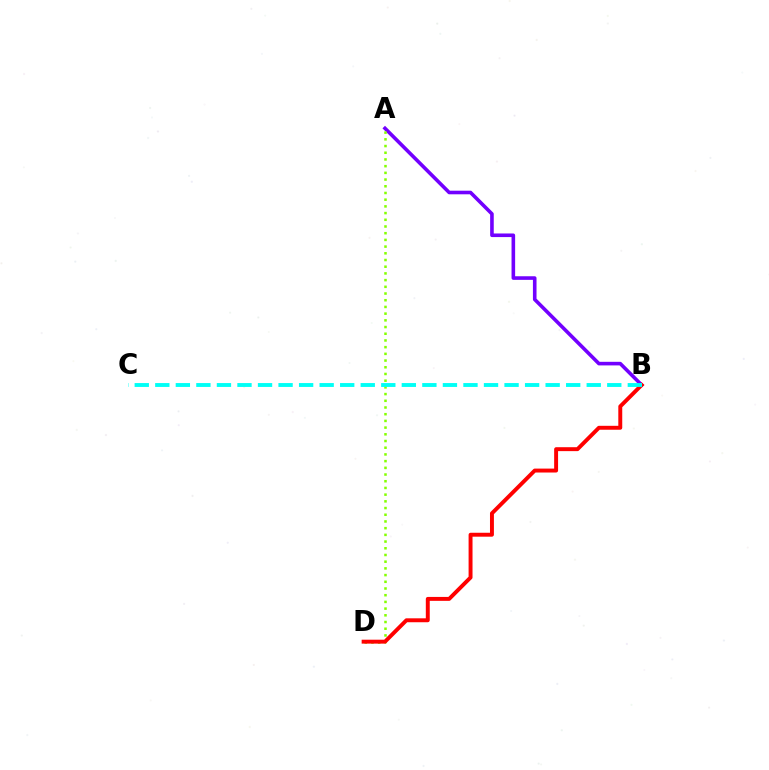{('A', 'B'): [{'color': '#7200ff', 'line_style': 'solid', 'thickness': 2.59}], ('A', 'D'): [{'color': '#84ff00', 'line_style': 'dotted', 'thickness': 1.82}], ('B', 'D'): [{'color': '#ff0000', 'line_style': 'solid', 'thickness': 2.83}], ('B', 'C'): [{'color': '#00fff6', 'line_style': 'dashed', 'thickness': 2.79}]}